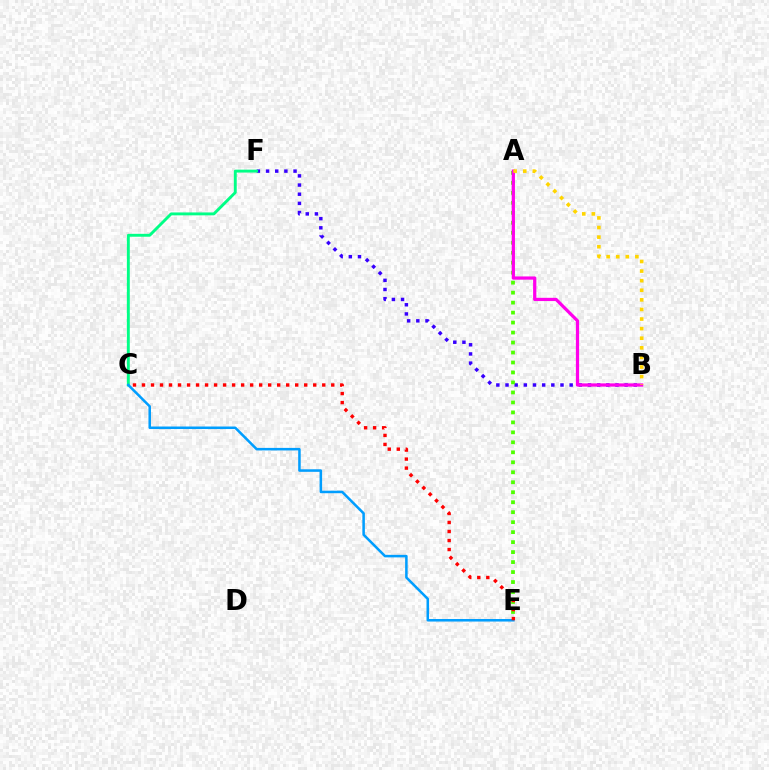{('B', 'F'): [{'color': '#3700ff', 'line_style': 'dotted', 'thickness': 2.49}], ('C', 'F'): [{'color': '#00ff86', 'line_style': 'solid', 'thickness': 2.09}], ('A', 'E'): [{'color': '#4fff00', 'line_style': 'dotted', 'thickness': 2.71}], ('A', 'B'): [{'color': '#ff00ed', 'line_style': 'solid', 'thickness': 2.33}, {'color': '#ffd500', 'line_style': 'dotted', 'thickness': 2.61}], ('C', 'E'): [{'color': '#009eff', 'line_style': 'solid', 'thickness': 1.82}, {'color': '#ff0000', 'line_style': 'dotted', 'thickness': 2.45}]}